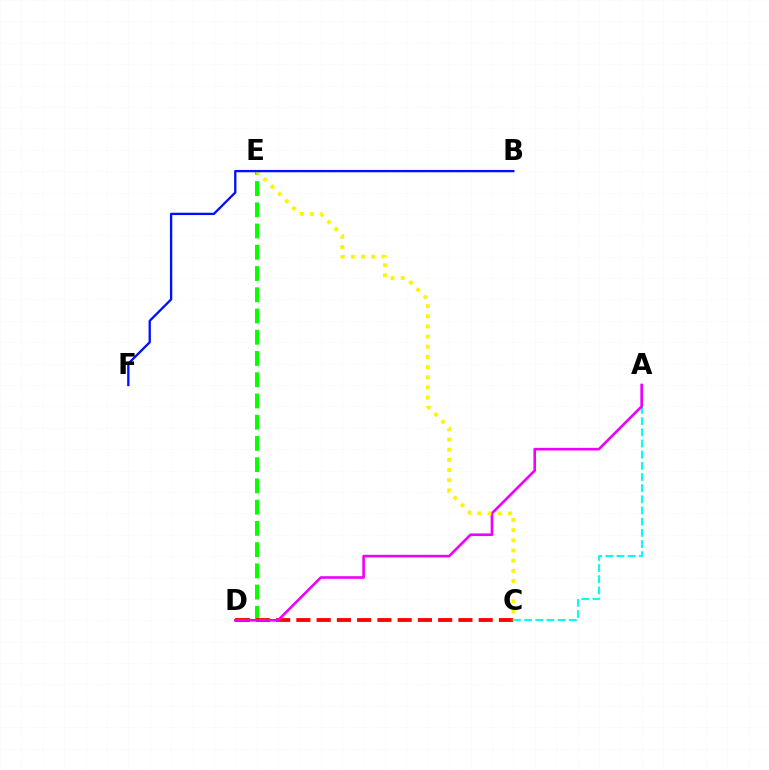{('D', 'E'): [{'color': '#08ff00', 'line_style': 'dashed', 'thickness': 2.89}], ('C', 'D'): [{'color': '#ff0000', 'line_style': 'dashed', 'thickness': 2.75}], ('A', 'C'): [{'color': '#00fff6', 'line_style': 'dashed', 'thickness': 1.52}], ('A', 'D'): [{'color': '#ee00ff', 'line_style': 'solid', 'thickness': 1.89}], ('C', 'E'): [{'color': '#fcf500', 'line_style': 'dotted', 'thickness': 2.76}], ('B', 'F'): [{'color': '#0010ff', 'line_style': 'solid', 'thickness': 1.67}]}